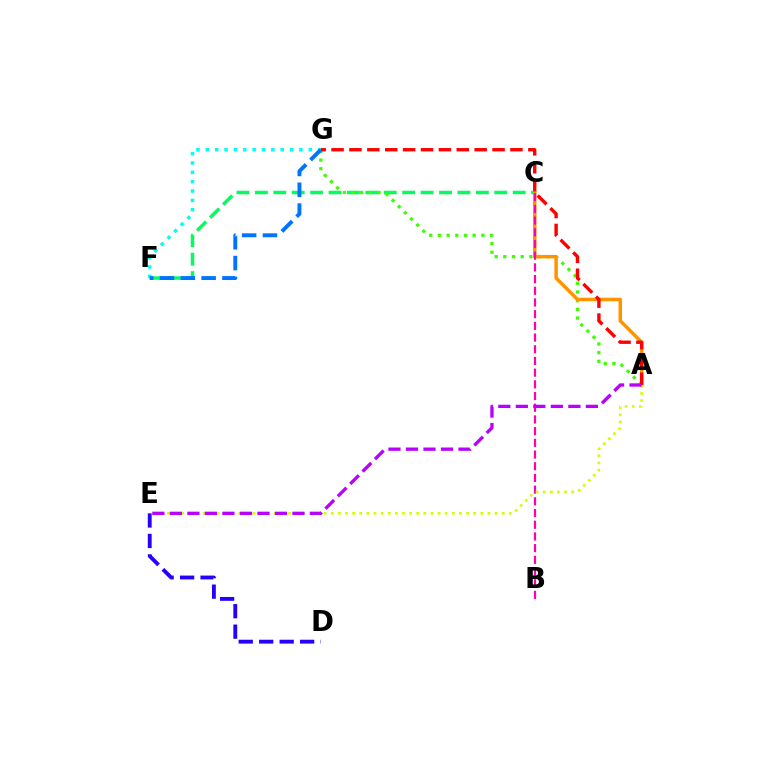{('D', 'E'): [{'color': '#2500ff', 'line_style': 'dashed', 'thickness': 2.78}], ('C', 'F'): [{'color': '#00ff5c', 'line_style': 'dashed', 'thickness': 2.5}], ('A', 'G'): [{'color': '#3dff00', 'line_style': 'dotted', 'thickness': 2.36}, {'color': '#ff0000', 'line_style': 'dashed', 'thickness': 2.43}], ('A', 'C'): [{'color': '#ff9400', 'line_style': 'solid', 'thickness': 2.51}], ('F', 'G'): [{'color': '#00fff6', 'line_style': 'dotted', 'thickness': 2.54}, {'color': '#0074ff', 'line_style': 'dashed', 'thickness': 2.83}], ('B', 'C'): [{'color': '#ff00ac', 'line_style': 'dashed', 'thickness': 1.59}], ('A', 'E'): [{'color': '#d1ff00', 'line_style': 'dotted', 'thickness': 1.94}, {'color': '#b900ff', 'line_style': 'dashed', 'thickness': 2.38}]}